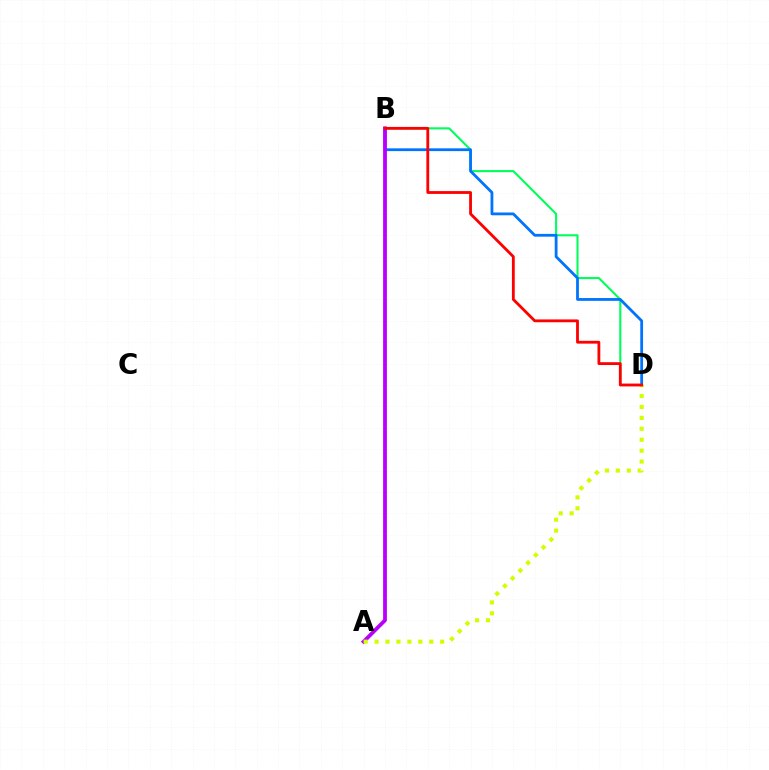{('B', 'D'): [{'color': '#00ff5c', 'line_style': 'solid', 'thickness': 1.51}, {'color': '#0074ff', 'line_style': 'solid', 'thickness': 2.01}, {'color': '#ff0000', 'line_style': 'solid', 'thickness': 2.03}], ('A', 'B'): [{'color': '#b900ff', 'line_style': 'solid', 'thickness': 2.72}], ('A', 'D'): [{'color': '#d1ff00', 'line_style': 'dotted', 'thickness': 2.97}]}